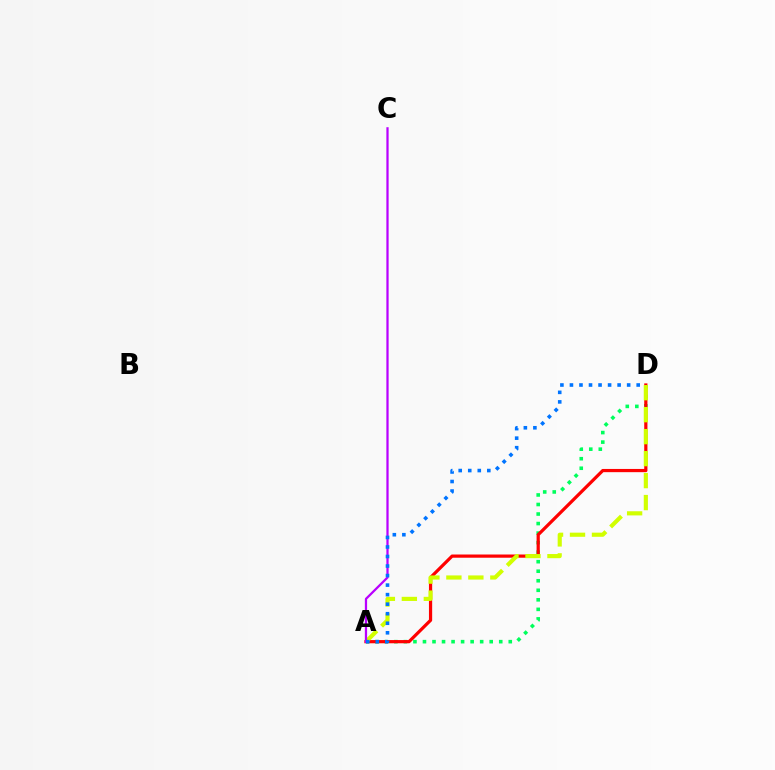{('A', 'D'): [{'color': '#00ff5c', 'line_style': 'dotted', 'thickness': 2.59}, {'color': '#ff0000', 'line_style': 'solid', 'thickness': 2.31}, {'color': '#d1ff00', 'line_style': 'dashed', 'thickness': 2.99}, {'color': '#0074ff', 'line_style': 'dotted', 'thickness': 2.59}], ('A', 'C'): [{'color': '#b900ff', 'line_style': 'solid', 'thickness': 1.62}]}